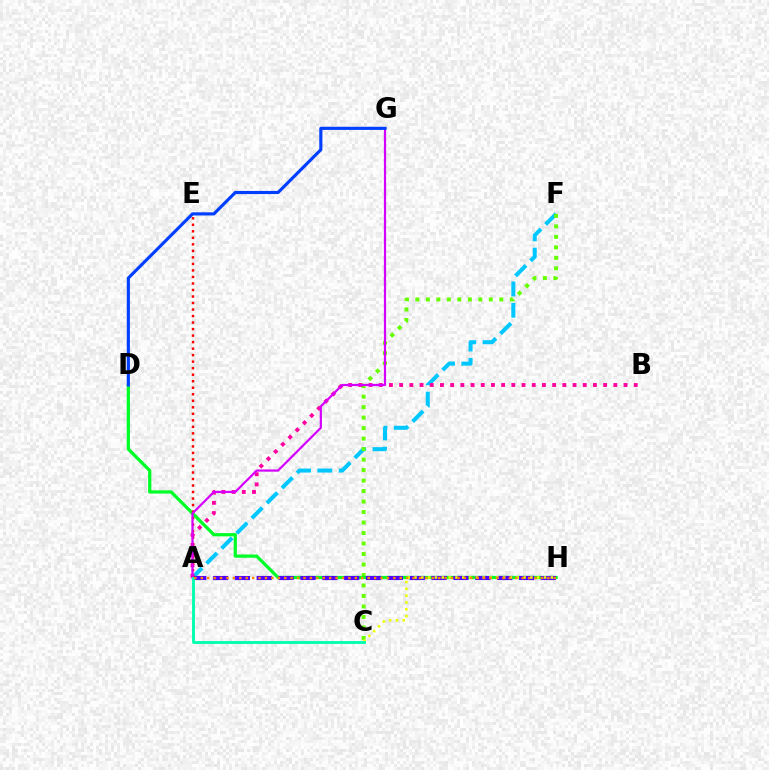{('A', 'F'): [{'color': '#00c7ff', 'line_style': 'dashed', 'thickness': 2.9}], ('C', 'F'): [{'color': '#66ff00', 'line_style': 'dotted', 'thickness': 2.85}], ('A', 'B'): [{'color': '#ff00a0', 'line_style': 'dotted', 'thickness': 2.77}], ('D', 'H'): [{'color': '#00ff27', 'line_style': 'solid', 'thickness': 2.34}], ('A', 'H'): [{'color': '#4f00ff', 'line_style': 'dashed', 'thickness': 2.97}, {'color': '#ff8800', 'line_style': 'dotted', 'thickness': 1.74}], ('A', 'E'): [{'color': '#ff0000', 'line_style': 'dotted', 'thickness': 1.77}], ('C', 'H'): [{'color': '#eeff00', 'line_style': 'dotted', 'thickness': 1.85}], ('A', 'G'): [{'color': '#d600ff', 'line_style': 'solid', 'thickness': 1.58}], ('A', 'C'): [{'color': '#00ffaf', 'line_style': 'solid', 'thickness': 2.06}], ('D', 'G'): [{'color': '#003fff', 'line_style': 'solid', 'thickness': 2.27}]}